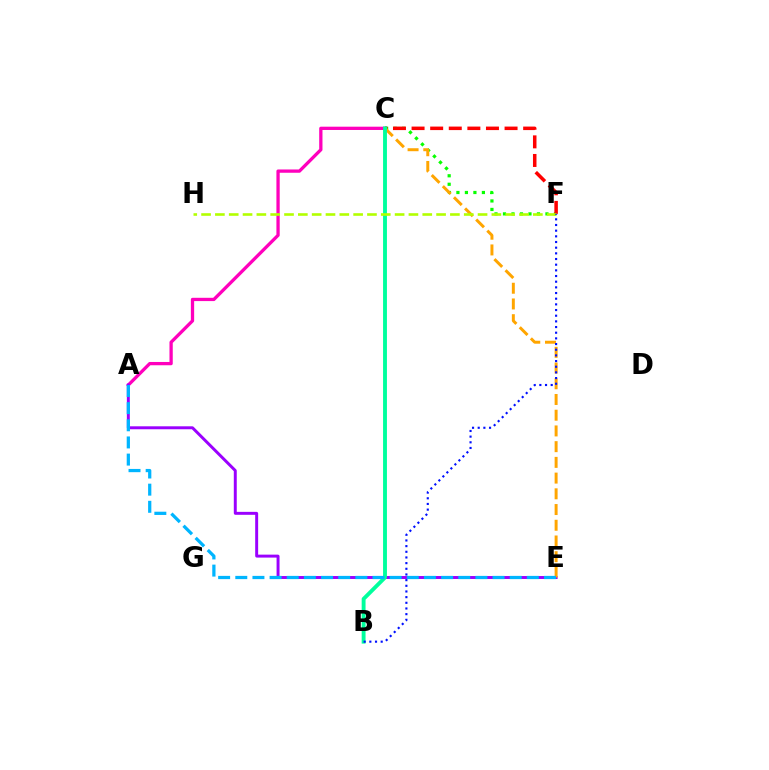{('A', 'C'): [{'color': '#ff00bd', 'line_style': 'solid', 'thickness': 2.37}], ('C', 'F'): [{'color': '#08ff00', 'line_style': 'dotted', 'thickness': 2.31}, {'color': '#ff0000', 'line_style': 'dashed', 'thickness': 2.53}], ('A', 'E'): [{'color': '#9b00ff', 'line_style': 'solid', 'thickness': 2.13}, {'color': '#00b5ff', 'line_style': 'dashed', 'thickness': 2.33}], ('C', 'E'): [{'color': '#ffa500', 'line_style': 'dashed', 'thickness': 2.14}], ('B', 'C'): [{'color': '#00ff9d', 'line_style': 'solid', 'thickness': 2.79}], ('F', 'H'): [{'color': '#b3ff00', 'line_style': 'dashed', 'thickness': 1.88}], ('B', 'F'): [{'color': '#0010ff', 'line_style': 'dotted', 'thickness': 1.54}]}